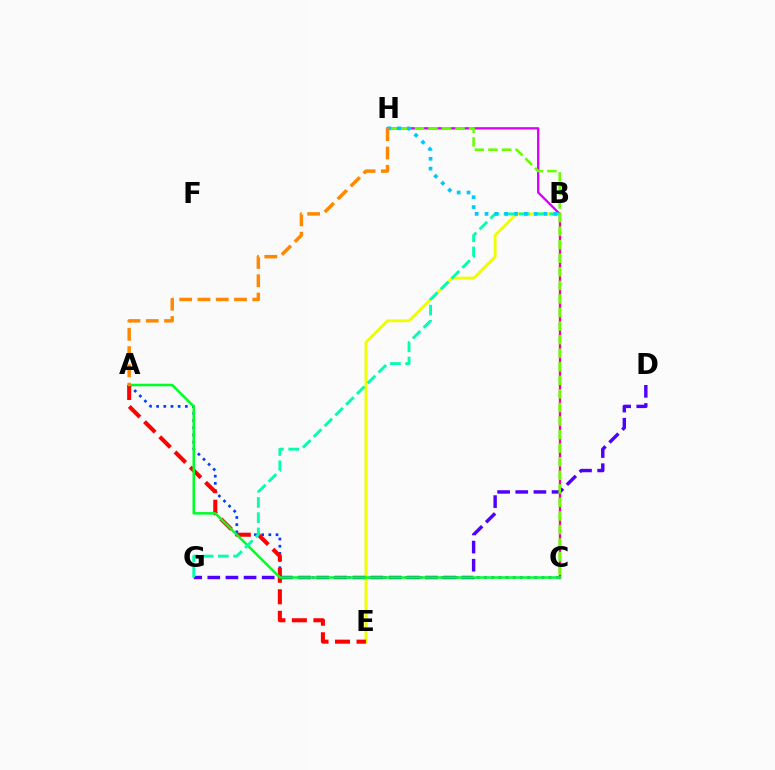{('B', 'E'): [{'color': '#eeff00', 'line_style': 'solid', 'thickness': 2.04}], ('D', 'G'): [{'color': '#4f00ff', 'line_style': 'dashed', 'thickness': 2.46}], ('B', 'H'): [{'color': '#d600ff', 'line_style': 'solid', 'thickness': 1.67}, {'color': '#00c7ff', 'line_style': 'dotted', 'thickness': 2.68}], ('A', 'C'): [{'color': '#003fff', 'line_style': 'dotted', 'thickness': 1.95}, {'color': '#00ff27', 'line_style': 'solid', 'thickness': 1.83}], ('B', 'C'): [{'color': '#ff00a0', 'line_style': 'solid', 'thickness': 1.68}], ('C', 'H'): [{'color': '#66ff00', 'line_style': 'dashed', 'thickness': 1.84}], ('A', 'E'): [{'color': '#ff0000', 'line_style': 'dashed', 'thickness': 2.92}], ('B', 'G'): [{'color': '#00ffaf', 'line_style': 'dashed', 'thickness': 2.07}], ('A', 'H'): [{'color': '#ff8800', 'line_style': 'dashed', 'thickness': 2.48}]}